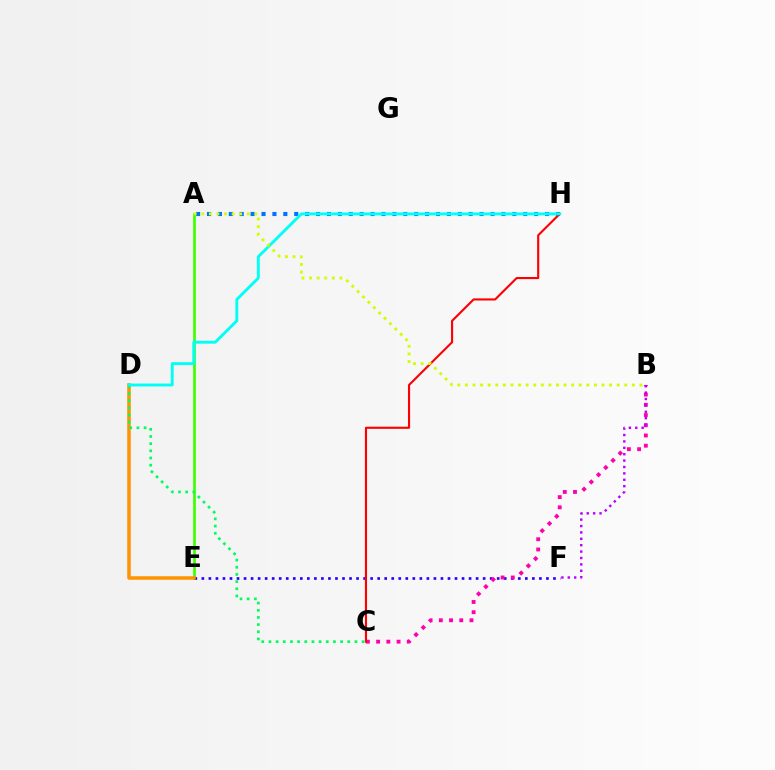{('A', 'E'): [{'color': '#3dff00', 'line_style': 'solid', 'thickness': 1.94}], ('E', 'F'): [{'color': '#2500ff', 'line_style': 'dotted', 'thickness': 1.91}], ('D', 'E'): [{'color': '#ff9400', 'line_style': 'solid', 'thickness': 2.53}], ('A', 'H'): [{'color': '#0074ff', 'line_style': 'dotted', 'thickness': 2.96}], ('B', 'C'): [{'color': '#ff00ac', 'line_style': 'dotted', 'thickness': 2.78}], ('C', 'H'): [{'color': '#ff0000', 'line_style': 'solid', 'thickness': 1.52}], ('C', 'D'): [{'color': '#00ff5c', 'line_style': 'dotted', 'thickness': 1.95}], ('B', 'F'): [{'color': '#b900ff', 'line_style': 'dotted', 'thickness': 1.74}], ('D', 'H'): [{'color': '#00fff6', 'line_style': 'solid', 'thickness': 2.08}], ('A', 'B'): [{'color': '#d1ff00', 'line_style': 'dotted', 'thickness': 2.06}]}